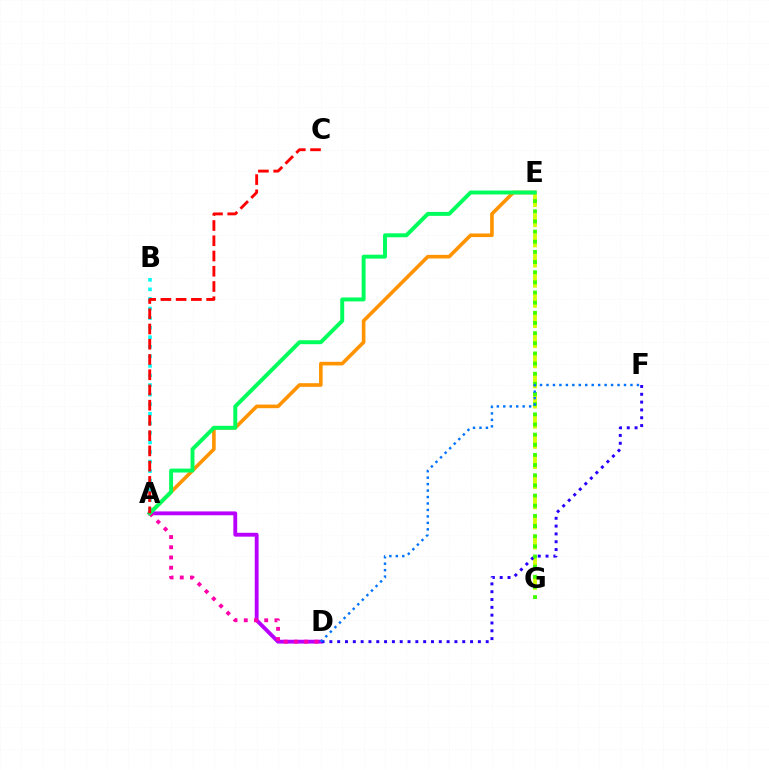{('A', 'E'): [{'color': '#ff9400', 'line_style': 'solid', 'thickness': 2.6}, {'color': '#00ff5c', 'line_style': 'solid', 'thickness': 2.83}], ('A', 'B'): [{'color': '#00fff6', 'line_style': 'dotted', 'thickness': 2.6}], ('A', 'D'): [{'color': '#b900ff', 'line_style': 'solid', 'thickness': 2.77}, {'color': '#ff00ac', 'line_style': 'dotted', 'thickness': 2.78}], ('E', 'G'): [{'color': '#d1ff00', 'line_style': 'dashed', 'thickness': 2.74}, {'color': '#3dff00', 'line_style': 'dotted', 'thickness': 2.76}], ('D', 'F'): [{'color': '#2500ff', 'line_style': 'dotted', 'thickness': 2.12}, {'color': '#0074ff', 'line_style': 'dotted', 'thickness': 1.75}], ('A', 'C'): [{'color': '#ff0000', 'line_style': 'dashed', 'thickness': 2.07}]}